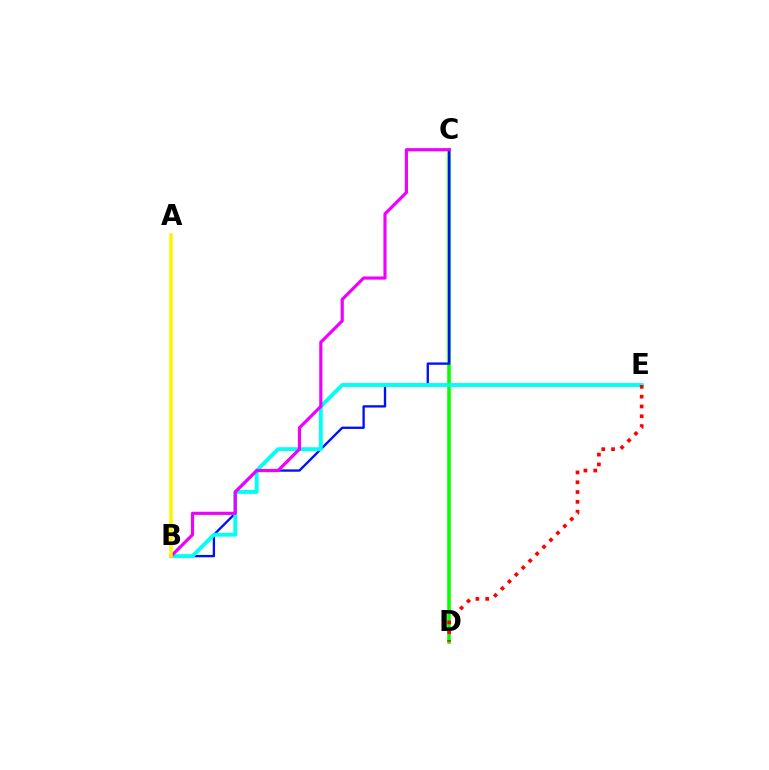{('C', 'D'): [{'color': '#08ff00', 'line_style': 'solid', 'thickness': 2.57}], ('B', 'C'): [{'color': '#0010ff', 'line_style': 'solid', 'thickness': 1.69}, {'color': '#ee00ff', 'line_style': 'solid', 'thickness': 2.27}], ('B', 'E'): [{'color': '#00fff6', 'line_style': 'solid', 'thickness': 2.79}], ('D', 'E'): [{'color': '#ff0000', 'line_style': 'dotted', 'thickness': 2.66}], ('A', 'B'): [{'color': '#fcf500', 'line_style': 'solid', 'thickness': 2.56}]}